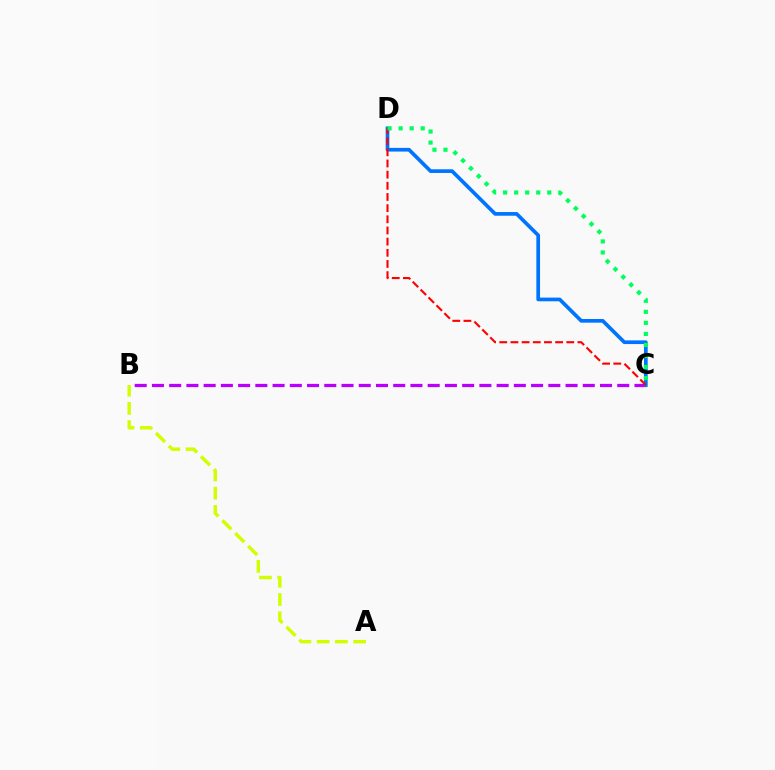{('B', 'C'): [{'color': '#b900ff', 'line_style': 'dashed', 'thickness': 2.34}], ('A', 'B'): [{'color': '#d1ff00', 'line_style': 'dashed', 'thickness': 2.48}], ('C', 'D'): [{'color': '#0074ff', 'line_style': 'solid', 'thickness': 2.66}, {'color': '#ff0000', 'line_style': 'dashed', 'thickness': 1.52}, {'color': '#00ff5c', 'line_style': 'dotted', 'thickness': 3.0}]}